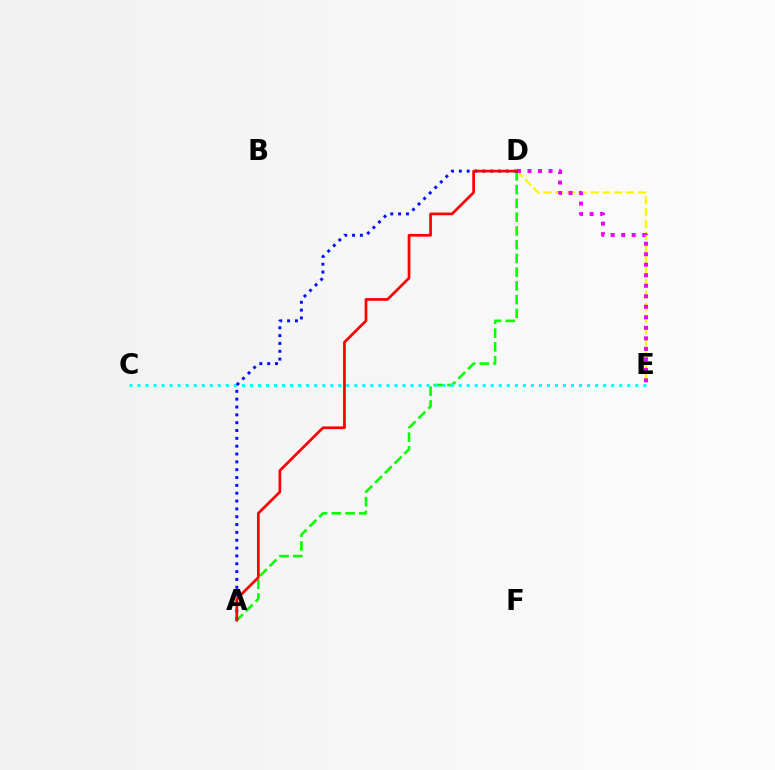{('D', 'E'): [{'color': '#fcf500', 'line_style': 'dashed', 'thickness': 1.6}, {'color': '#ee00ff', 'line_style': 'dotted', 'thickness': 2.86}], ('A', 'D'): [{'color': '#08ff00', 'line_style': 'dashed', 'thickness': 1.87}, {'color': '#0010ff', 'line_style': 'dotted', 'thickness': 2.13}, {'color': '#ff0000', 'line_style': 'solid', 'thickness': 1.95}], ('C', 'E'): [{'color': '#00fff6', 'line_style': 'dotted', 'thickness': 2.18}]}